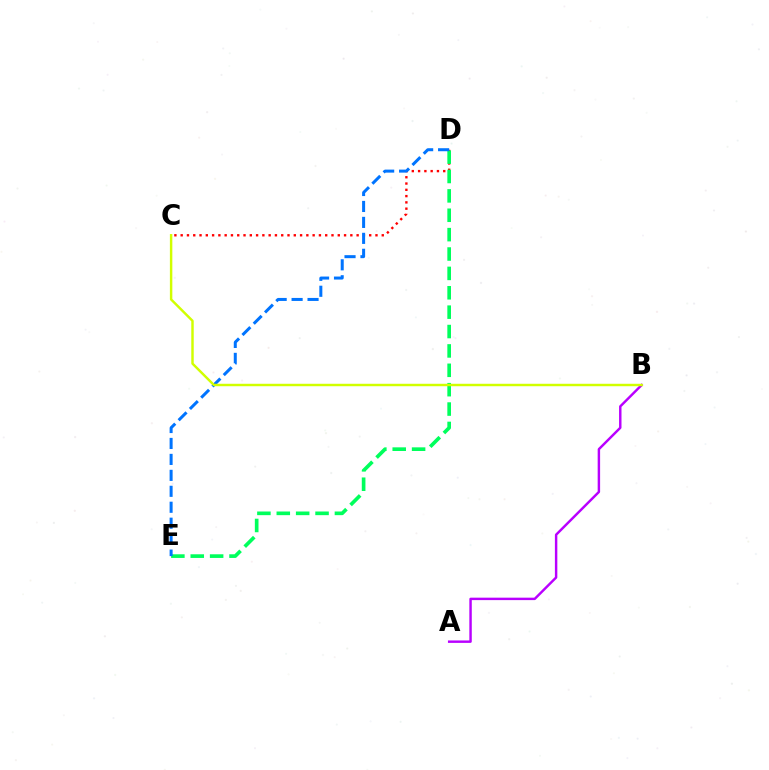{('A', 'B'): [{'color': '#b900ff', 'line_style': 'solid', 'thickness': 1.76}], ('C', 'D'): [{'color': '#ff0000', 'line_style': 'dotted', 'thickness': 1.71}], ('D', 'E'): [{'color': '#00ff5c', 'line_style': 'dashed', 'thickness': 2.63}, {'color': '#0074ff', 'line_style': 'dashed', 'thickness': 2.17}], ('B', 'C'): [{'color': '#d1ff00', 'line_style': 'solid', 'thickness': 1.76}]}